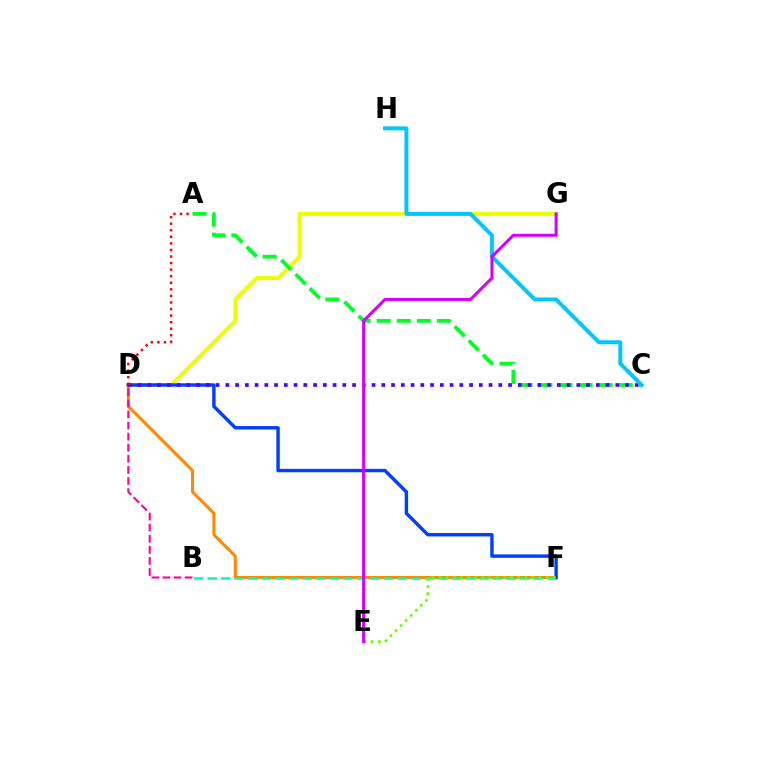{('D', 'F'): [{'color': '#ff8800', 'line_style': 'solid', 'thickness': 2.18}, {'color': '#003fff', 'line_style': 'solid', 'thickness': 2.46}], ('B', 'F'): [{'color': '#00ffaf', 'line_style': 'dashed', 'thickness': 1.85}], ('B', 'D'): [{'color': '#ff00a0', 'line_style': 'dashed', 'thickness': 1.51}], ('D', 'G'): [{'color': '#eeff00', 'line_style': 'solid', 'thickness': 2.86}], ('E', 'F'): [{'color': '#66ff00', 'line_style': 'dotted', 'thickness': 1.94}], ('A', 'C'): [{'color': '#00ff27', 'line_style': 'dashed', 'thickness': 2.73}], ('C', 'D'): [{'color': '#4f00ff', 'line_style': 'dotted', 'thickness': 2.65}], ('C', 'H'): [{'color': '#00c7ff', 'line_style': 'solid', 'thickness': 2.84}], ('E', 'G'): [{'color': '#d600ff', 'line_style': 'solid', 'thickness': 2.19}], ('A', 'D'): [{'color': '#ff0000', 'line_style': 'dotted', 'thickness': 1.78}]}